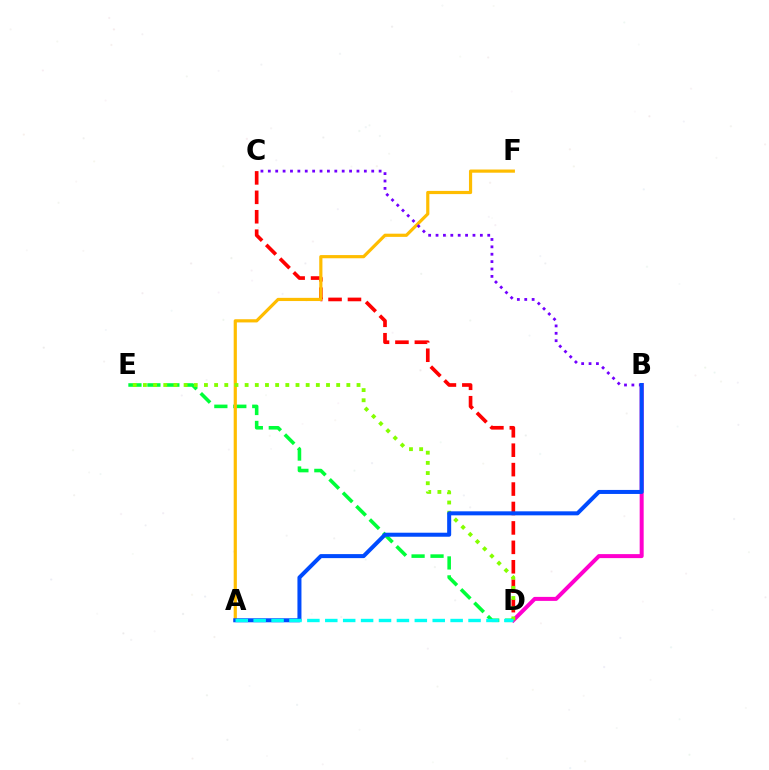{('C', 'D'): [{'color': '#ff0000', 'line_style': 'dashed', 'thickness': 2.64}], ('D', 'E'): [{'color': '#00ff39', 'line_style': 'dashed', 'thickness': 2.57}, {'color': '#84ff00', 'line_style': 'dotted', 'thickness': 2.76}], ('B', 'D'): [{'color': '#ff00cf', 'line_style': 'solid', 'thickness': 2.88}], ('A', 'F'): [{'color': '#ffbd00', 'line_style': 'solid', 'thickness': 2.29}], ('B', 'C'): [{'color': '#7200ff', 'line_style': 'dotted', 'thickness': 2.01}], ('A', 'B'): [{'color': '#004bff', 'line_style': 'solid', 'thickness': 2.89}], ('A', 'D'): [{'color': '#00fff6', 'line_style': 'dashed', 'thickness': 2.43}]}